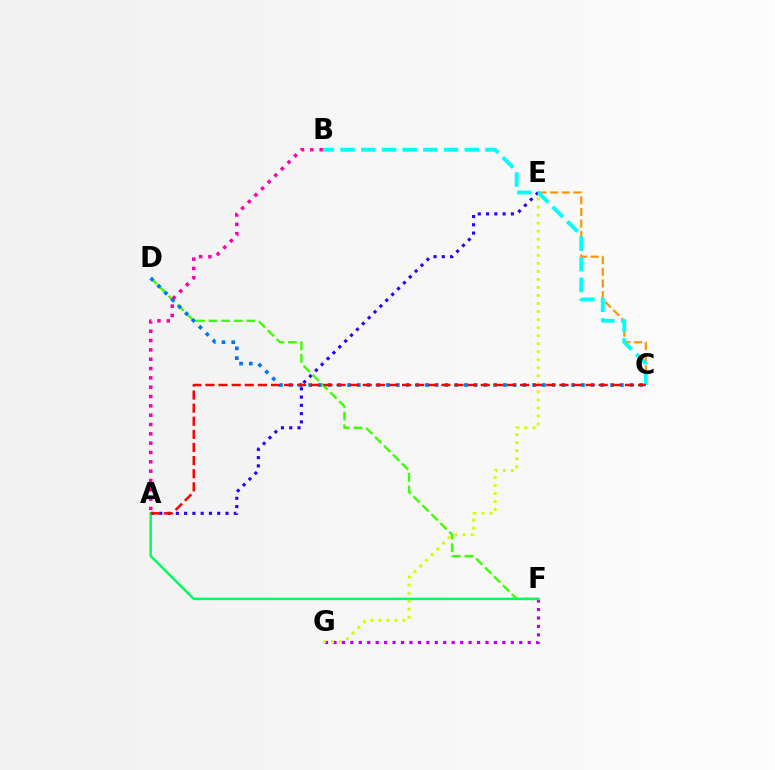{('A', 'E'): [{'color': '#2500ff', 'line_style': 'dotted', 'thickness': 2.25}], ('C', 'E'): [{'color': '#ff9400', 'line_style': 'dashed', 'thickness': 1.58}], ('D', 'F'): [{'color': '#3dff00', 'line_style': 'dashed', 'thickness': 1.71}], ('B', 'C'): [{'color': '#00fff6', 'line_style': 'dashed', 'thickness': 2.81}], ('C', 'D'): [{'color': '#0074ff', 'line_style': 'dotted', 'thickness': 2.65}], ('F', 'G'): [{'color': '#b900ff', 'line_style': 'dotted', 'thickness': 2.3}], ('A', 'F'): [{'color': '#00ff5c', 'line_style': 'solid', 'thickness': 1.78}], ('E', 'G'): [{'color': '#d1ff00', 'line_style': 'dotted', 'thickness': 2.18}], ('A', 'B'): [{'color': '#ff00ac', 'line_style': 'dotted', 'thickness': 2.53}], ('A', 'C'): [{'color': '#ff0000', 'line_style': 'dashed', 'thickness': 1.78}]}